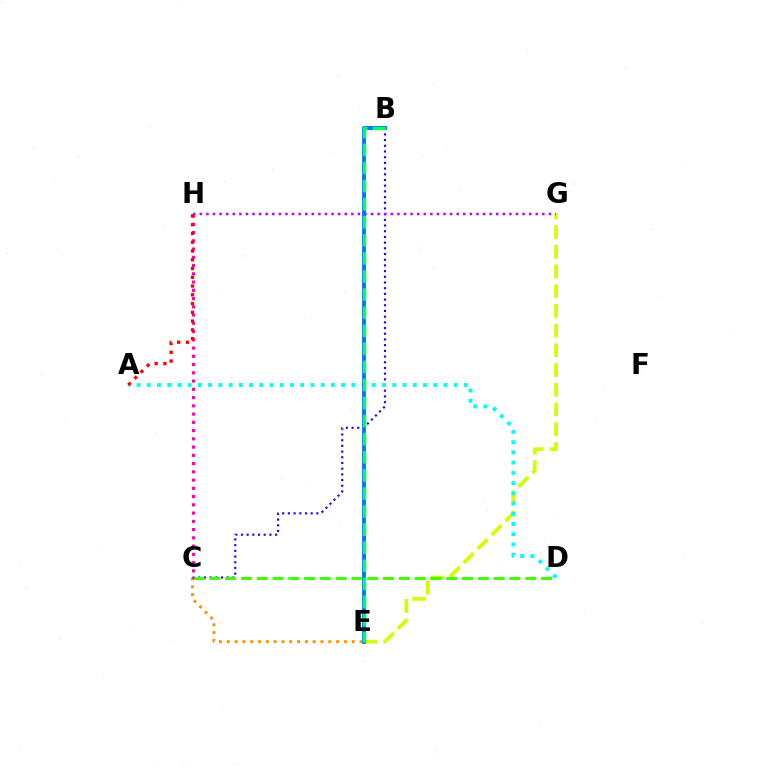{('C', 'E'): [{'color': '#ff9400', 'line_style': 'dotted', 'thickness': 2.12}], ('E', 'G'): [{'color': '#d1ff00', 'line_style': 'dashed', 'thickness': 2.68}], ('B', 'C'): [{'color': '#2500ff', 'line_style': 'dotted', 'thickness': 1.55}], ('C', 'D'): [{'color': '#3dff00', 'line_style': 'dashed', 'thickness': 2.15}], ('A', 'D'): [{'color': '#00fff6', 'line_style': 'dotted', 'thickness': 2.78}], ('C', 'H'): [{'color': '#ff00ac', 'line_style': 'dotted', 'thickness': 2.24}], ('A', 'H'): [{'color': '#ff0000', 'line_style': 'dotted', 'thickness': 2.38}], ('G', 'H'): [{'color': '#b900ff', 'line_style': 'dotted', 'thickness': 1.79}], ('B', 'E'): [{'color': '#0074ff', 'line_style': 'solid', 'thickness': 2.78}, {'color': '#00ff5c', 'line_style': 'dashed', 'thickness': 2.46}]}